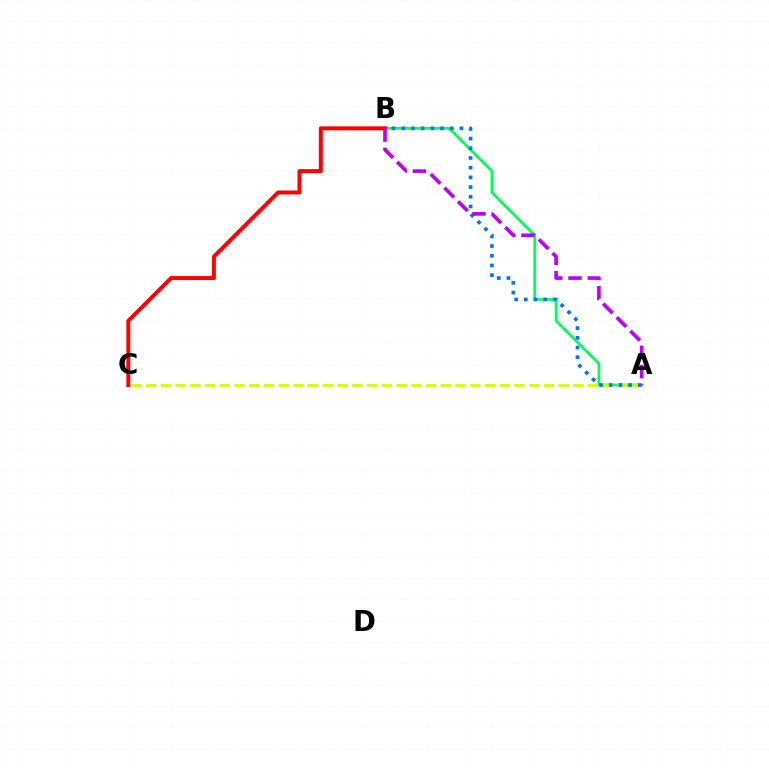{('A', 'B'): [{'color': '#00ff5c', 'line_style': 'solid', 'thickness': 2.01}, {'color': '#0074ff', 'line_style': 'dotted', 'thickness': 2.63}, {'color': '#b900ff', 'line_style': 'dashed', 'thickness': 2.62}], ('A', 'C'): [{'color': '#d1ff00', 'line_style': 'dashed', 'thickness': 2.0}], ('B', 'C'): [{'color': '#ff0000', 'line_style': 'solid', 'thickness': 2.86}]}